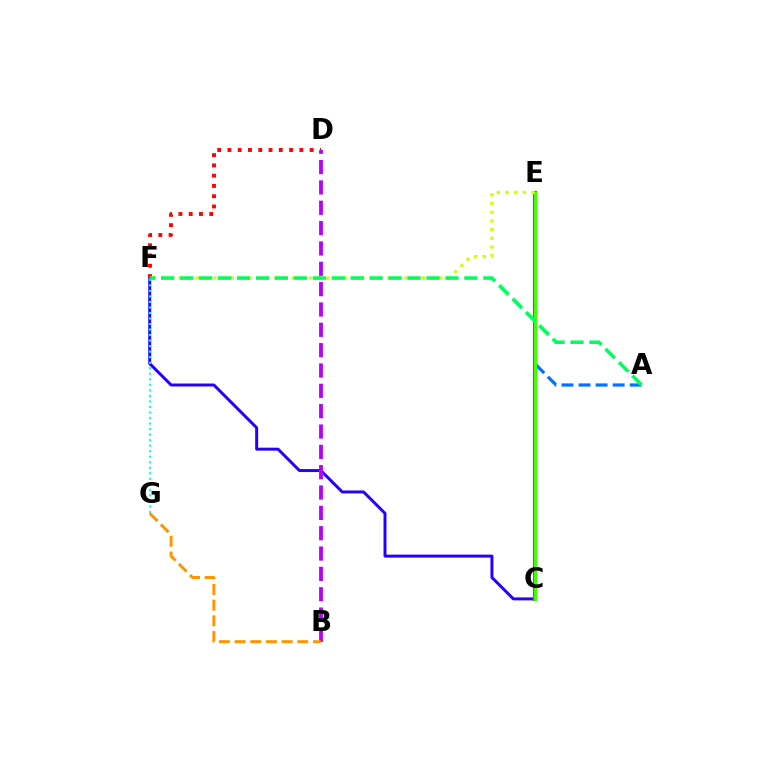{('C', 'F'): [{'color': '#2500ff', 'line_style': 'solid', 'thickness': 2.14}], ('C', 'E'): [{'color': '#ff00ac', 'line_style': 'solid', 'thickness': 2.97}, {'color': '#3dff00', 'line_style': 'solid', 'thickness': 2.35}], ('A', 'E'): [{'color': '#0074ff', 'line_style': 'dashed', 'thickness': 2.32}], ('D', 'F'): [{'color': '#ff0000', 'line_style': 'dotted', 'thickness': 2.79}], ('F', 'G'): [{'color': '#00fff6', 'line_style': 'dotted', 'thickness': 1.5}], ('B', 'D'): [{'color': '#b900ff', 'line_style': 'dashed', 'thickness': 2.76}], ('B', 'G'): [{'color': '#ff9400', 'line_style': 'dashed', 'thickness': 2.13}], ('E', 'F'): [{'color': '#d1ff00', 'line_style': 'dotted', 'thickness': 2.36}], ('A', 'F'): [{'color': '#00ff5c', 'line_style': 'dashed', 'thickness': 2.57}]}